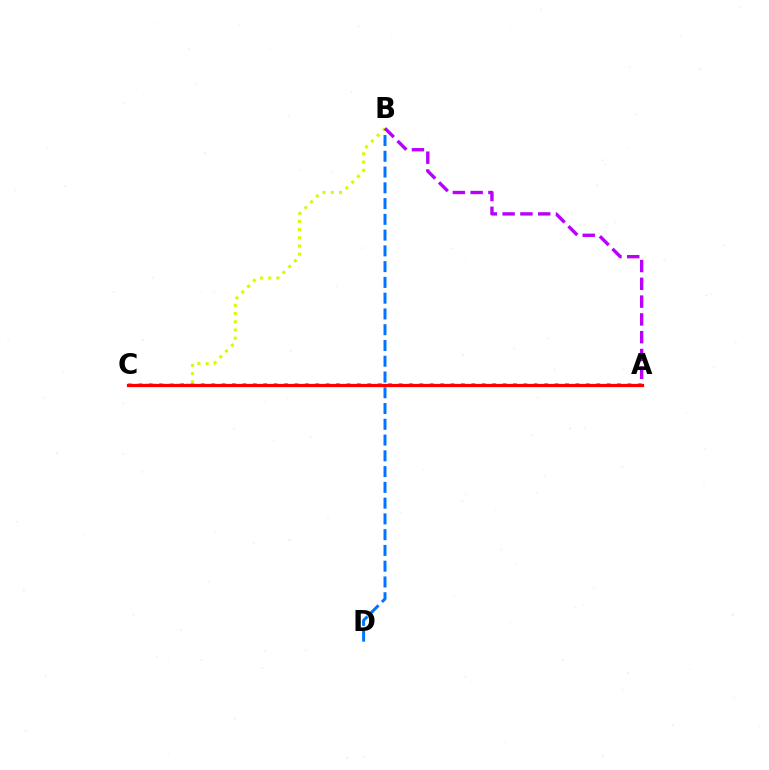{('B', 'D'): [{'color': '#0074ff', 'line_style': 'dashed', 'thickness': 2.14}], ('A', 'C'): [{'color': '#00ff5c', 'line_style': 'dotted', 'thickness': 2.83}, {'color': '#ff0000', 'line_style': 'solid', 'thickness': 2.32}], ('B', 'C'): [{'color': '#d1ff00', 'line_style': 'dotted', 'thickness': 2.23}], ('A', 'B'): [{'color': '#b900ff', 'line_style': 'dashed', 'thickness': 2.42}]}